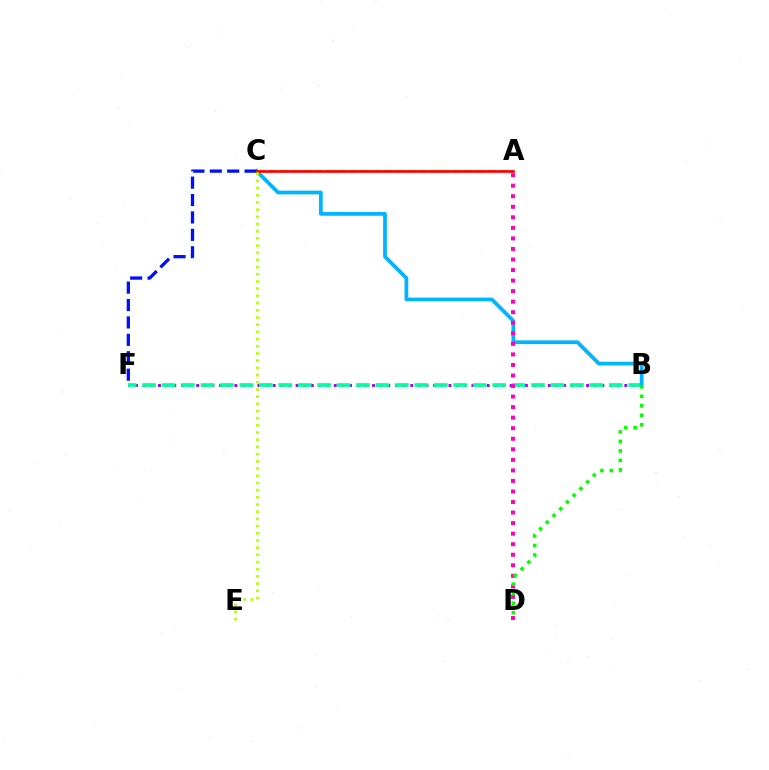{('B', 'F'): [{'color': '#9b00ff', 'line_style': 'dotted', 'thickness': 2.08}, {'color': '#00ff9d', 'line_style': 'dashed', 'thickness': 2.64}], ('A', 'C'): [{'color': '#ffa500', 'line_style': 'dashed', 'thickness': 1.57}, {'color': '#ff0000', 'line_style': 'solid', 'thickness': 1.92}], ('B', 'C'): [{'color': '#00b5ff', 'line_style': 'solid', 'thickness': 2.7}], ('A', 'D'): [{'color': '#ff00bd', 'line_style': 'dotted', 'thickness': 2.86}], ('C', 'F'): [{'color': '#0010ff', 'line_style': 'dashed', 'thickness': 2.36}], ('C', 'E'): [{'color': '#b3ff00', 'line_style': 'dotted', 'thickness': 1.95}], ('B', 'D'): [{'color': '#08ff00', 'line_style': 'dotted', 'thickness': 2.58}]}